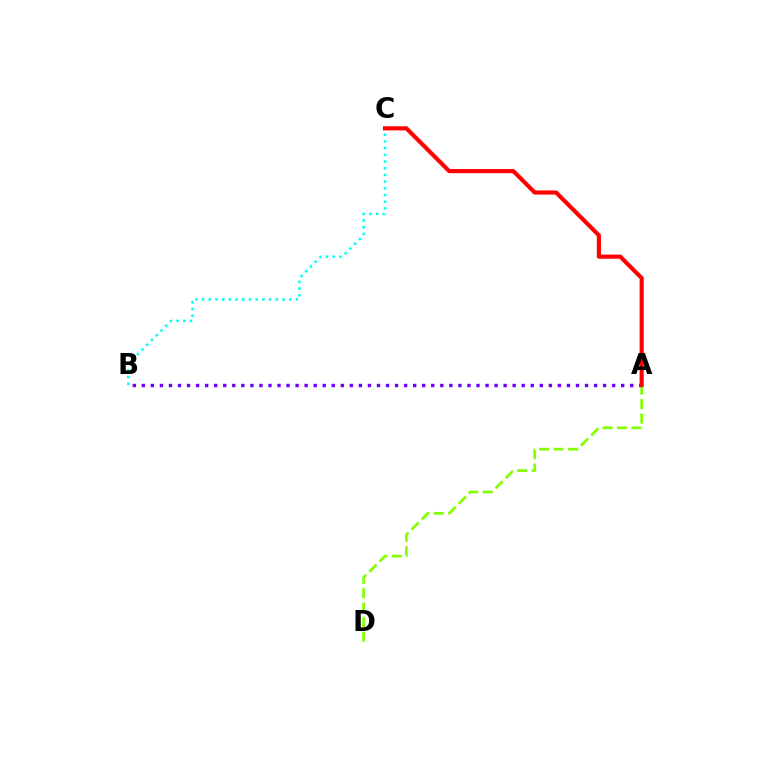{('A', 'D'): [{'color': '#84ff00', 'line_style': 'dashed', 'thickness': 1.96}], ('A', 'B'): [{'color': '#7200ff', 'line_style': 'dotted', 'thickness': 2.46}], ('B', 'C'): [{'color': '#00fff6', 'line_style': 'dotted', 'thickness': 1.82}], ('A', 'C'): [{'color': '#ff0000', 'line_style': 'solid', 'thickness': 2.97}]}